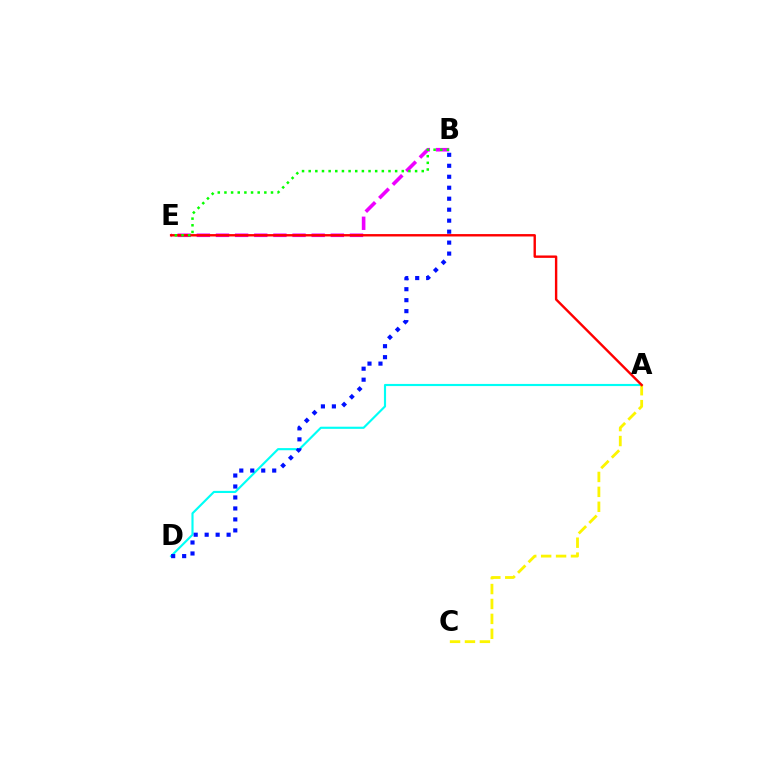{('A', 'D'): [{'color': '#00fff6', 'line_style': 'solid', 'thickness': 1.54}], ('A', 'C'): [{'color': '#fcf500', 'line_style': 'dashed', 'thickness': 2.03}], ('B', 'D'): [{'color': '#0010ff', 'line_style': 'dotted', 'thickness': 2.98}], ('B', 'E'): [{'color': '#ee00ff', 'line_style': 'dashed', 'thickness': 2.6}, {'color': '#08ff00', 'line_style': 'dotted', 'thickness': 1.81}], ('A', 'E'): [{'color': '#ff0000', 'line_style': 'solid', 'thickness': 1.73}]}